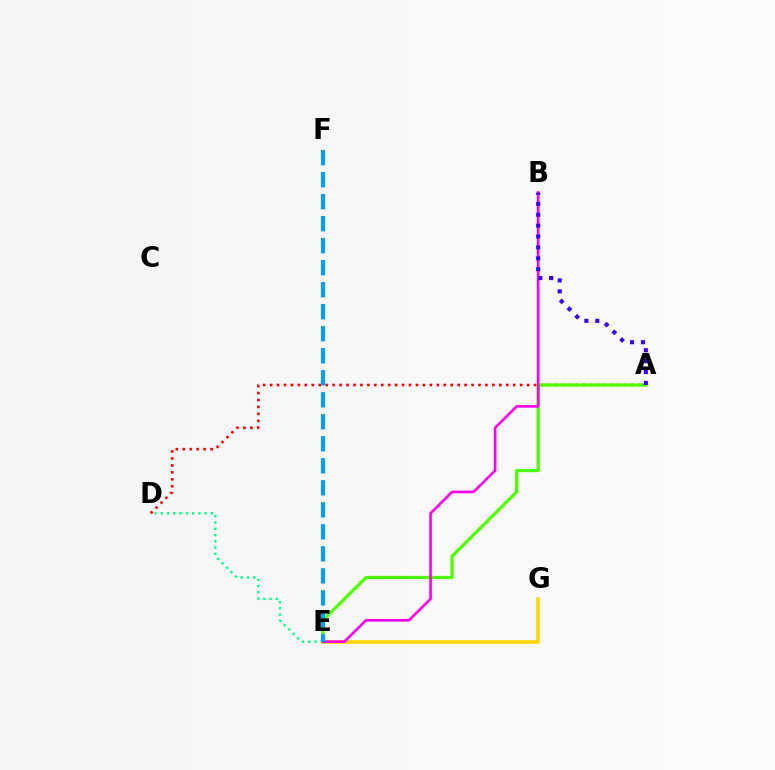{('A', 'D'): [{'color': '#ff0000', 'line_style': 'dotted', 'thickness': 1.89}], ('D', 'E'): [{'color': '#00ff86', 'line_style': 'dotted', 'thickness': 1.7}], ('E', 'G'): [{'color': '#ffd500', 'line_style': 'solid', 'thickness': 2.58}], ('A', 'E'): [{'color': '#4fff00', 'line_style': 'solid', 'thickness': 2.32}], ('B', 'E'): [{'color': '#ff00ed', 'line_style': 'solid', 'thickness': 1.89}], ('A', 'B'): [{'color': '#3700ff', 'line_style': 'dotted', 'thickness': 2.96}], ('E', 'F'): [{'color': '#009eff', 'line_style': 'dashed', 'thickness': 2.99}]}